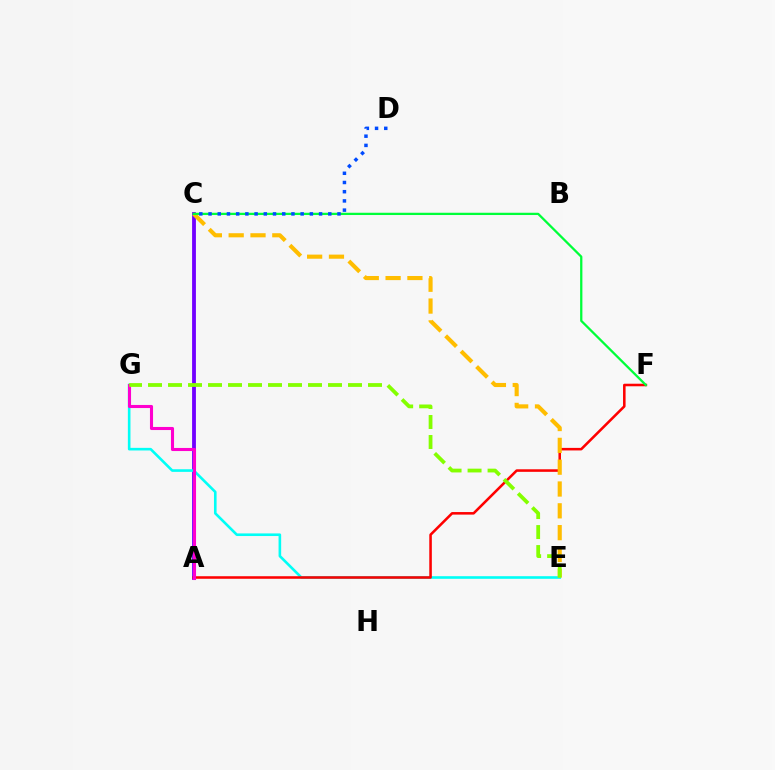{('A', 'C'): [{'color': '#7200ff', 'line_style': 'solid', 'thickness': 2.75}], ('E', 'G'): [{'color': '#00fff6', 'line_style': 'solid', 'thickness': 1.88}, {'color': '#84ff00', 'line_style': 'dashed', 'thickness': 2.72}], ('A', 'F'): [{'color': '#ff0000', 'line_style': 'solid', 'thickness': 1.84}], ('C', 'E'): [{'color': '#ffbd00', 'line_style': 'dashed', 'thickness': 2.96}], ('C', 'F'): [{'color': '#00ff39', 'line_style': 'solid', 'thickness': 1.64}], ('C', 'D'): [{'color': '#004bff', 'line_style': 'dotted', 'thickness': 2.5}], ('A', 'G'): [{'color': '#ff00cf', 'line_style': 'solid', 'thickness': 2.22}]}